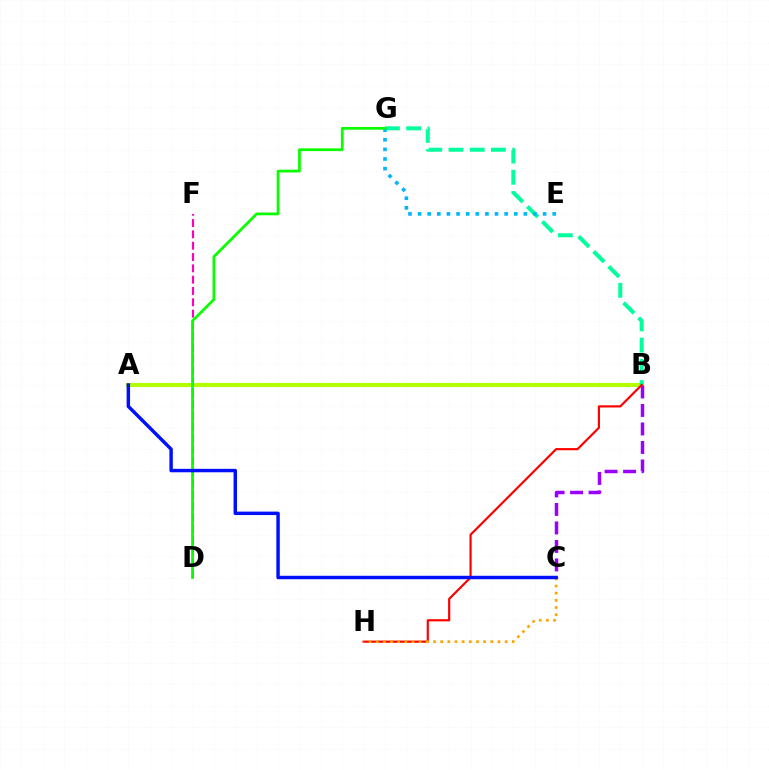{('A', 'B'): [{'color': '#b3ff00', 'line_style': 'solid', 'thickness': 2.96}], ('B', 'G'): [{'color': '#00ff9d', 'line_style': 'dashed', 'thickness': 2.88}], ('D', 'F'): [{'color': '#ff00bd', 'line_style': 'dashed', 'thickness': 1.54}], ('E', 'G'): [{'color': '#00b5ff', 'line_style': 'dotted', 'thickness': 2.61}], ('B', 'C'): [{'color': '#9b00ff', 'line_style': 'dashed', 'thickness': 2.51}], ('B', 'H'): [{'color': '#ff0000', 'line_style': 'solid', 'thickness': 1.57}], ('C', 'H'): [{'color': '#ffa500', 'line_style': 'dotted', 'thickness': 1.95}], ('D', 'G'): [{'color': '#08ff00', 'line_style': 'solid', 'thickness': 1.97}], ('A', 'C'): [{'color': '#0010ff', 'line_style': 'solid', 'thickness': 2.48}]}